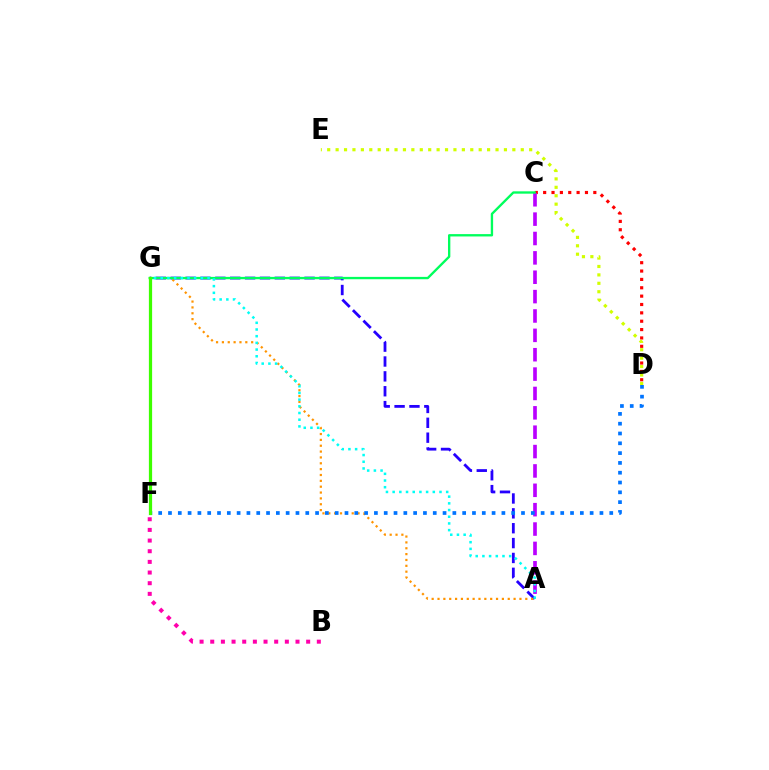{('C', 'D'): [{'color': '#ff0000', 'line_style': 'dotted', 'thickness': 2.27}], ('A', 'G'): [{'color': '#2500ff', 'line_style': 'dashed', 'thickness': 2.02}, {'color': '#ff9400', 'line_style': 'dotted', 'thickness': 1.59}, {'color': '#00fff6', 'line_style': 'dotted', 'thickness': 1.82}], ('A', 'C'): [{'color': '#b900ff', 'line_style': 'dashed', 'thickness': 2.63}], ('D', 'F'): [{'color': '#0074ff', 'line_style': 'dotted', 'thickness': 2.66}], ('B', 'F'): [{'color': '#ff00ac', 'line_style': 'dotted', 'thickness': 2.9}], ('C', 'G'): [{'color': '#00ff5c', 'line_style': 'solid', 'thickness': 1.69}], ('F', 'G'): [{'color': '#3dff00', 'line_style': 'solid', 'thickness': 2.33}], ('D', 'E'): [{'color': '#d1ff00', 'line_style': 'dotted', 'thickness': 2.29}]}